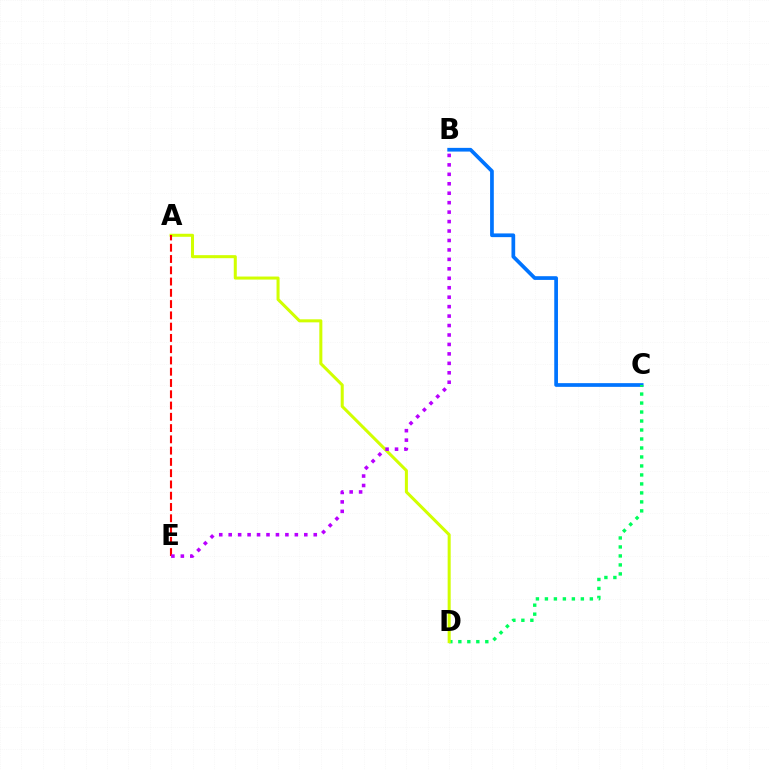{('B', 'C'): [{'color': '#0074ff', 'line_style': 'solid', 'thickness': 2.67}], ('C', 'D'): [{'color': '#00ff5c', 'line_style': 'dotted', 'thickness': 2.44}], ('A', 'D'): [{'color': '#d1ff00', 'line_style': 'solid', 'thickness': 2.19}], ('A', 'E'): [{'color': '#ff0000', 'line_style': 'dashed', 'thickness': 1.53}], ('B', 'E'): [{'color': '#b900ff', 'line_style': 'dotted', 'thickness': 2.57}]}